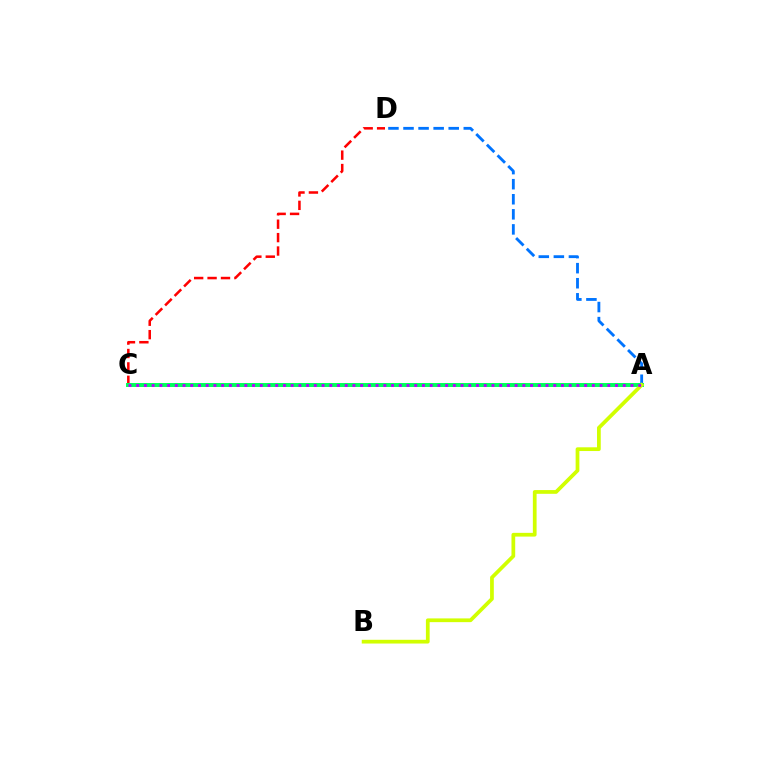{('C', 'D'): [{'color': '#ff0000', 'line_style': 'dashed', 'thickness': 1.82}], ('A', 'D'): [{'color': '#0074ff', 'line_style': 'dashed', 'thickness': 2.05}], ('A', 'C'): [{'color': '#00ff5c', 'line_style': 'solid', 'thickness': 2.85}, {'color': '#b900ff', 'line_style': 'dotted', 'thickness': 2.1}], ('A', 'B'): [{'color': '#d1ff00', 'line_style': 'solid', 'thickness': 2.69}]}